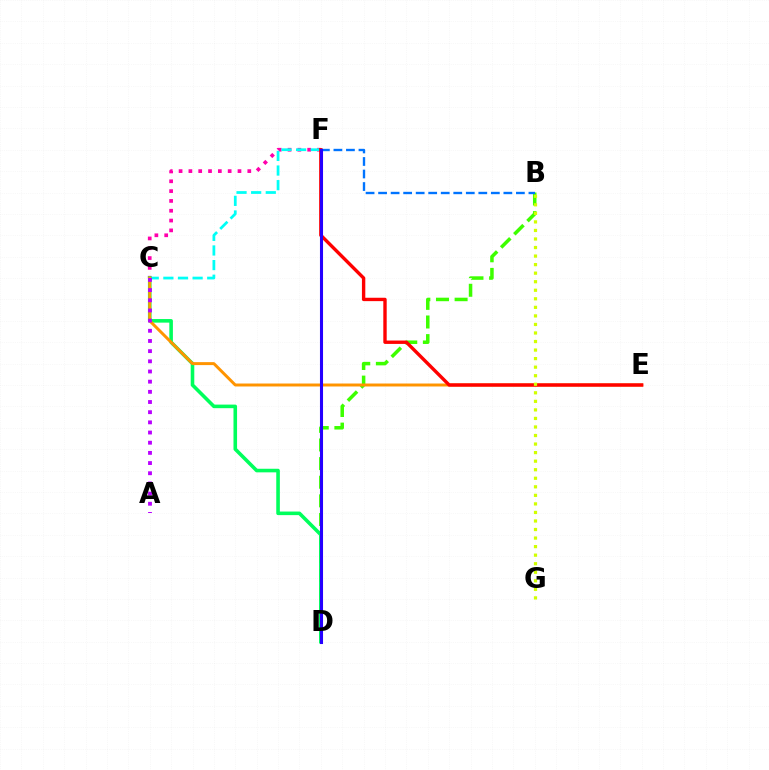{('B', 'D'): [{'color': '#3dff00', 'line_style': 'dashed', 'thickness': 2.53}], ('C', 'F'): [{'color': '#ff00ac', 'line_style': 'dotted', 'thickness': 2.67}, {'color': '#00fff6', 'line_style': 'dashed', 'thickness': 1.99}], ('C', 'D'): [{'color': '#00ff5c', 'line_style': 'solid', 'thickness': 2.58}], ('C', 'E'): [{'color': '#ff9400', 'line_style': 'solid', 'thickness': 2.14}], ('E', 'F'): [{'color': '#ff0000', 'line_style': 'solid', 'thickness': 2.43}], ('B', 'F'): [{'color': '#0074ff', 'line_style': 'dashed', 'thickness': 1.7}], ('B', 'G'): [{'color': '#d1ff00', 'line_style': 'dotted', 'thickness': 2.32}], ('A', 'C'): [{'color': '#b900ff', 'line_style': 'dotted', 'thickness': 2.76}], ('D', 'F'): [{'color': '#2500ff', 'line_style': 'solid', 'thickness': 2.21}]}